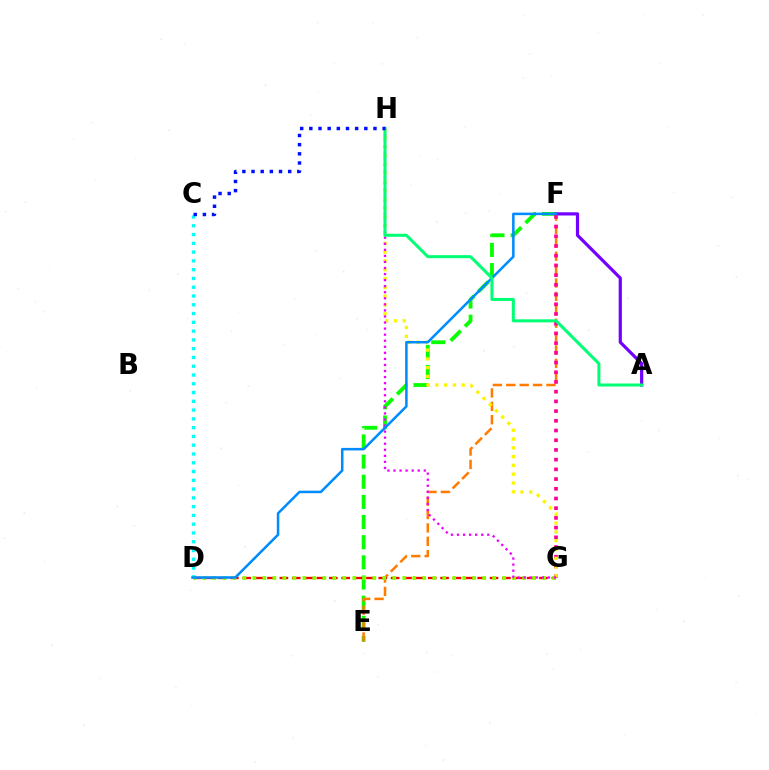{('E', 'F'): [{'color': '#08ff00', 'line_style': 'dashed', 'thickness': 2.74}, {'color': '#ff7c00', 'line_style': 'dashed', 'thickness': 1.82}], ('C', 'D'): [{'color': '#00fff6', 'line_style': 'dotted', 'thickness': 2.38}], ('A', 'F'): [{'color': '#7200ff', 'line_style': 'solid', 'thickness': 2.31}], ('D', 'G'): [{'color': '#ff0000', 'line_style': 'dashed', 'thickness': 1.68}, {'color': '#84ff00', 'line_style': 'dotted', 'thickness': 2.71}], ('F', 'G'): [{'color': '#ff0094', 'line_style': 'dotted', 'thickness': 2.64}], ('G', 'H'): [{'color': '#fcf500', 'line_style': 'dotted', 'thickness': 2.39}, {'color': '#ee00ff', 'line_style': 'dotted', 'thickness': 1.65}], ('D', 'F'): [{'color': '#008cff', 'line_style': 'solid', 'thickness': 1.82}], ('A', 'H'): [{'color': '#00ff74', 'line_style': 'solid', 'thickness': 2.17}], ('C', 'H'): [{'color': '#0010ff', 'line_style': 'dotted', 'thickness': 2.49}]}